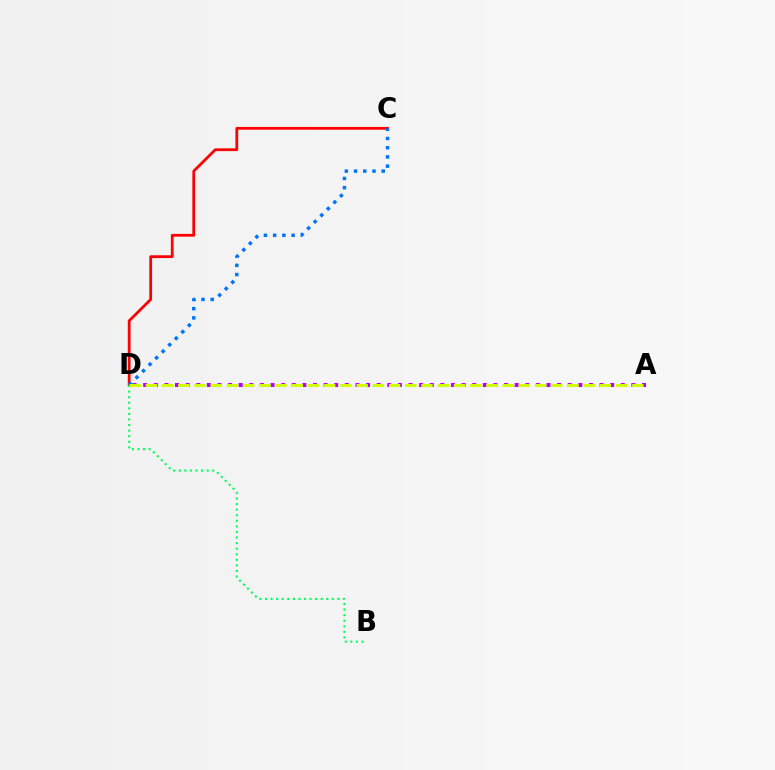{('C', 'D'): [{'color': '#ff0000', 'line_style': 'solid', 'thickness': 1.99}, {'color': '#0074ff', 'line_style': 'dotted', 'thickness': 2.51}], ('B', 'D'): [{'color': '#00ff5c', 'line_style': 'dotted', 'thickness': 1.51}], ('A', 'D'): [{'color': '#b900ff', 'line_style': 'dotted', 'thickness': 2.88}, {'color': '#d1ff00', 'line_style': 'dashed', 'thickness': 2.2}]}